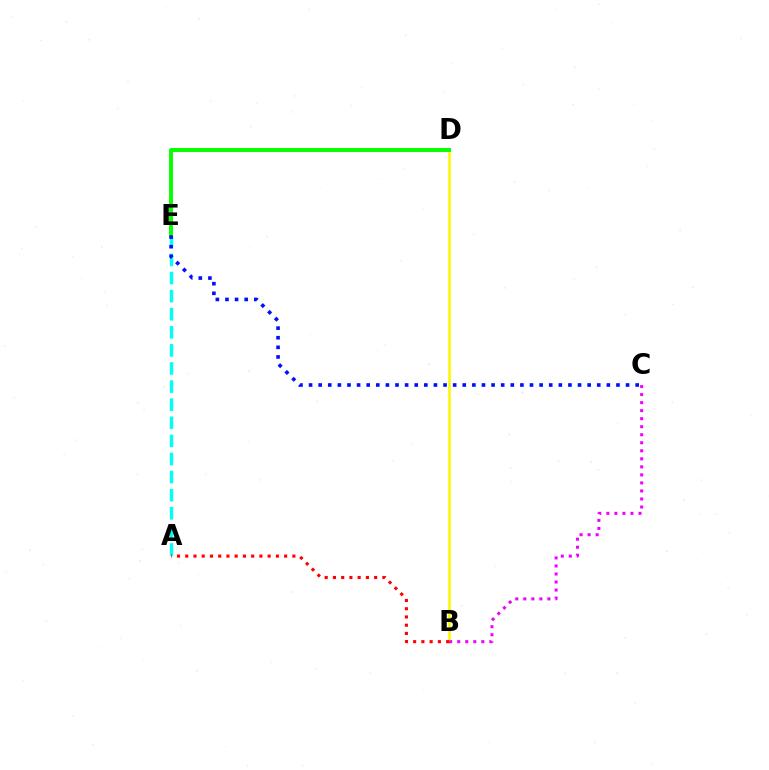{('A', 'E'): [{'color': '#00fff6', 'line_style': 'dashed', 'thickness': 2.46}], ('B', 'D'): [{'color': '#fcf500', 'line_style': 'solid', 'thickness': 1.84}], ('D', 'E'): [{'color': '#08ff00', 'line_style': 'solid', 'thickness': 2.85}], ('B', 'C'): [{'color': '#ee00ff', 'line_style': 'dotted', 'thickness': 2.18}], ('A', 'B'): [{'color': '#ff0000', 'line_style': 'dotted', 'thickness': 2.24}], ('C', 'E'): [{'color': '#0010ff', 'line_style': 'dotted', 'thickness': 2.61}]}